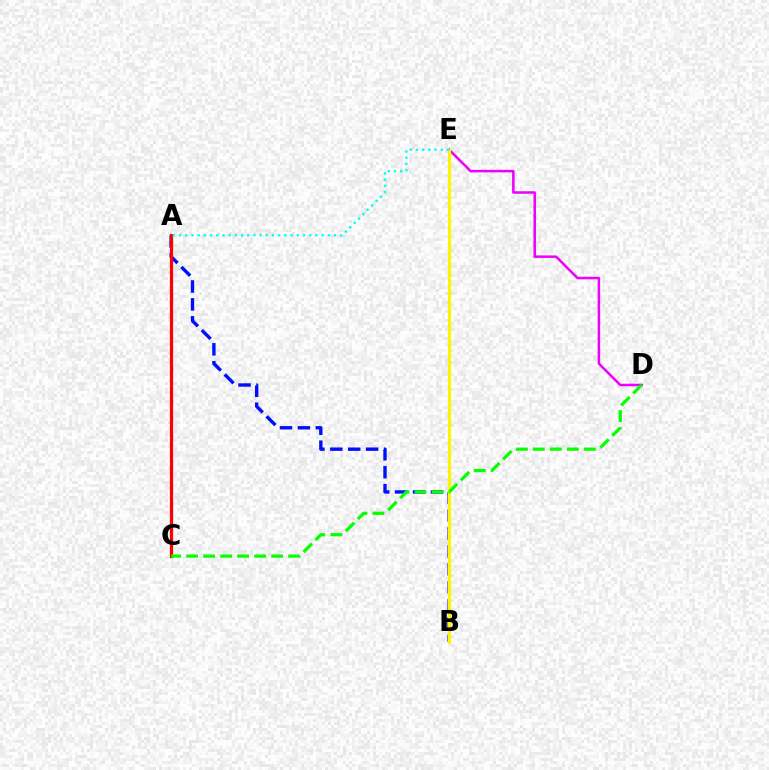{('A', 'B'): [{'color': '#0010ff', 'line_style': 'dashed', 'thickness': 2.44}], ('D', 'E'): [{'color': '#ee00ff', 'line_style': 'solid', 'thickness': 1.81}], ('A', 'C'): [{'color': '#ff0000', 'line_style': 'solid', 'thickness': 2.32}], ('B', 'E'): [{'color': '#fcf500', 'line_style': 'solid', 'thickness': 2.25}], ('C', 'D'): [{'color': '#08ff00', 'line_style': 'dashed', 'thickness': 2.31}], ('A', 'E'): [{'color': '#00fff6', 'line_style': 'dotted', 'thickness': 1.68}]}